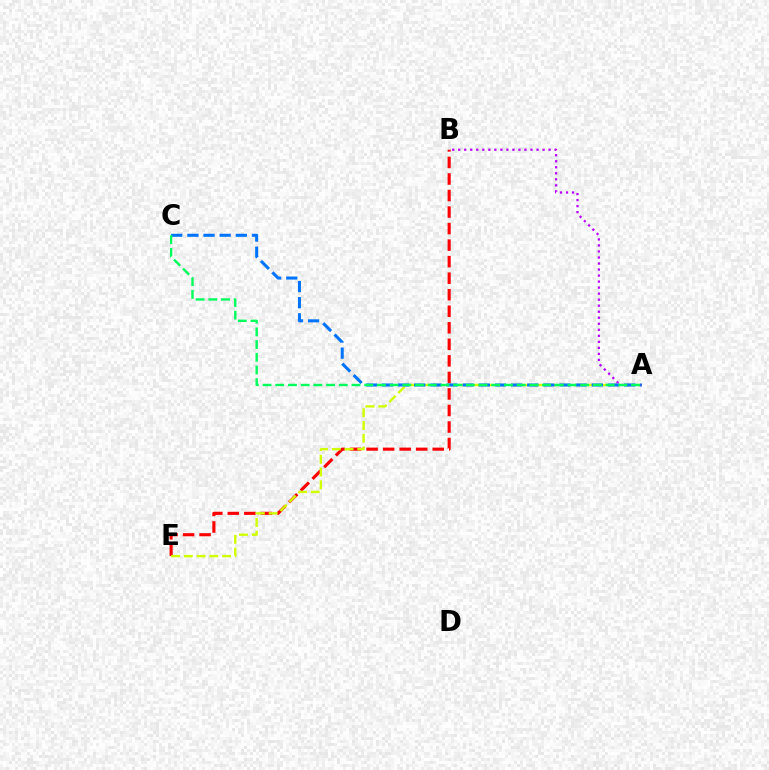{('B', 'E'): [{'color': '#ff0000', 'line_style': 'dashed', 'thickness': 2.25}], ('A', 'E'): [{'color': '#d1ff00', 'line_style': 'dashed', 'thickness': 1.73}], ('A', 'B'): [{'color': '#b900ff', 'line_style': 'dotted', 'thickness': 1.64}], ('A', 'C'): [{'color': '#0074ff', 'line_style': 'dashed', 'thickness': 2.19}, {'color': '#00ff5c', 'line_style': 'dashed', 'thickness': 1.73}]}